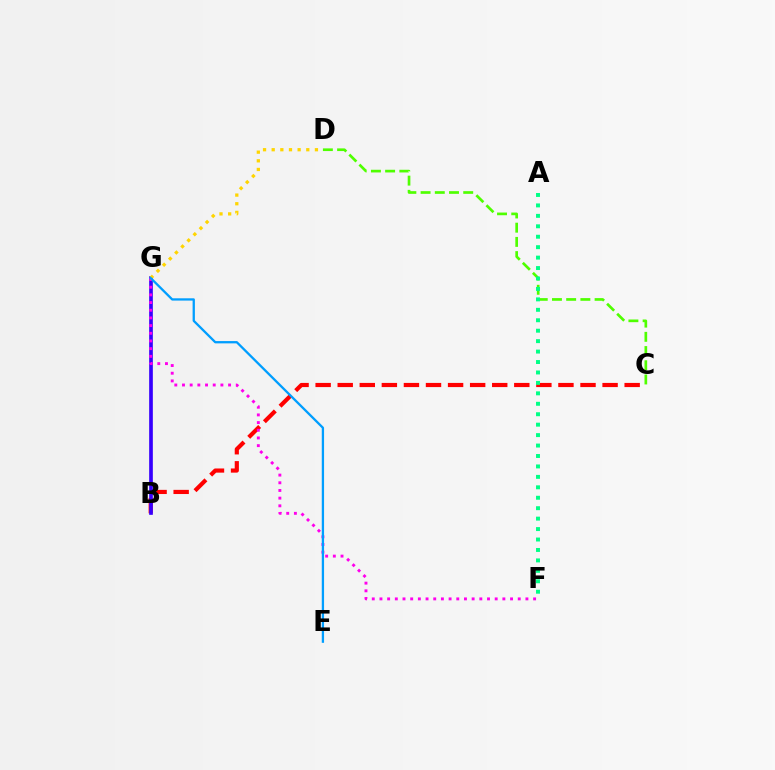{('B', 'C'): [{'color': '#ff0000', 'line_style': 'dashed', 'thickness': 3.0}], ('C', 'D'): [{'color': '#4fff00', 'line_style': 'dashed', 'thickness': 1.93}], ('B', 'G'): [{'color': '#3700ff', 'line_style': 'solid', 'thickness': 2.65}], ('D', 'G'): [{'color': '#ffd500', 'line_style': 'dotted', 'thickness': 2.35}], ('F', 'G'): [{'color': '#ff00ed', 'line_style': 'dotted', 'thickness': 2.09}], ('E', 'G'): [{'color': '#009eff', 'line_style': 'solid', 'thickness': 1.65}], ('A', 'F'): [{'color': '#00ff86', 'line_style': 'dotted', 'thickness': 2.84}]}